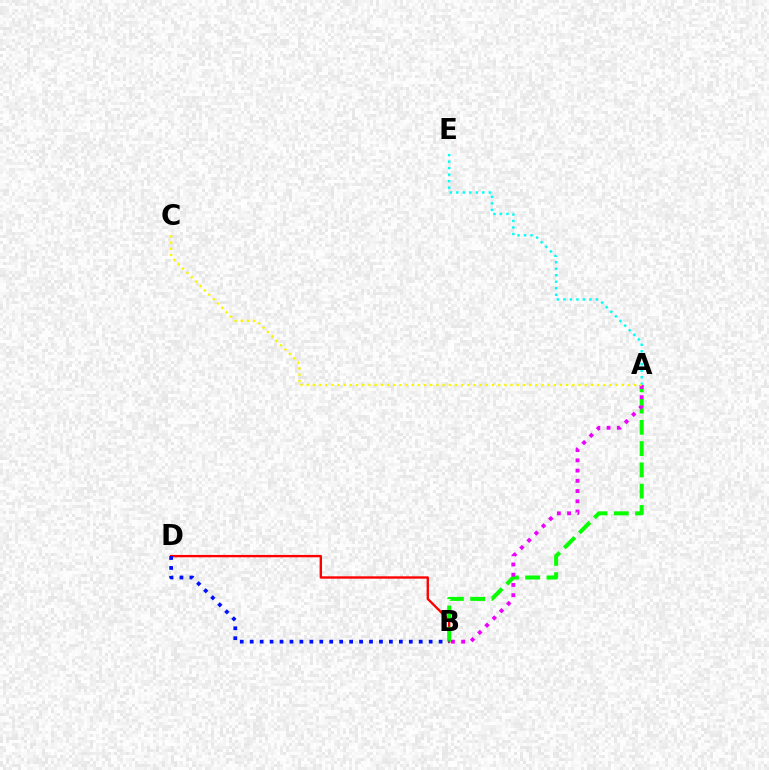{('A', 'E'): [{'color': '#00fff6', 'line_style': 'dotted', 'thickness': 1.77}], ('B', 'D'): [{'color': '#ff0000', 'line_style': 'solid', 'thickness': 1.7}, {'color': '#0010ff', 'line_style': 'dotted', 'thickness': 2.7}], ('A', 'B'): [{'color': '#08ff00', 'line_style': 'dashed', 'thickness': 2.89}, {'color': '#ee00ff', 'line_style': 'dotted', 'thickness': 2.78}], ('A', 'C'): [{'color': '#fcf500', 'line_style': 'dotted', 'thickness': 1.68}]}